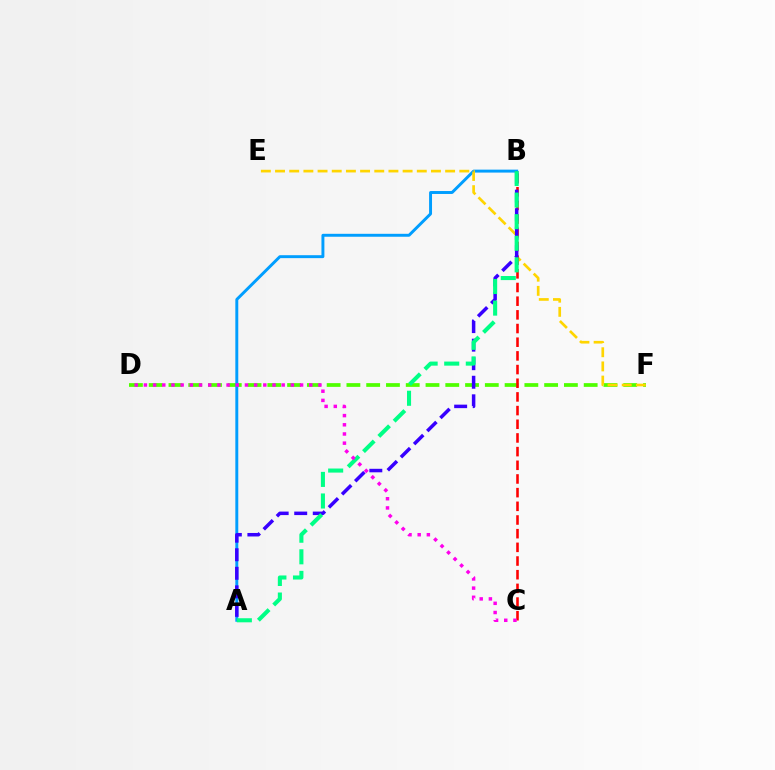{('D', 'F'): [{'color': '#4fff00', 'line_style': 'dashed', 'thickness': 2.69}], ('A', 'B'): [{'color': '#009eff', 'line_style': 'solid', 'thickness': 2.12}, {'color': '#3700ff', 'line_style': 'dashed', 'thickness': 2.52}, {'color': '#00ff86', 'line_style': 'dashed', 'thickness': 2.93}], ('E', 'F'): [{'color': '#ffd500', 'line_style': 'dashed', 'thickness': 1.93}], ('B', 'C'): [{'color': '#ff0000', 'line_style': 'dashed', 'thickness': 1.86}], ('C', 'D'): [{'color': '#ff00ed', 'line_style': 'dotted', 'thickness': 2.5}]}